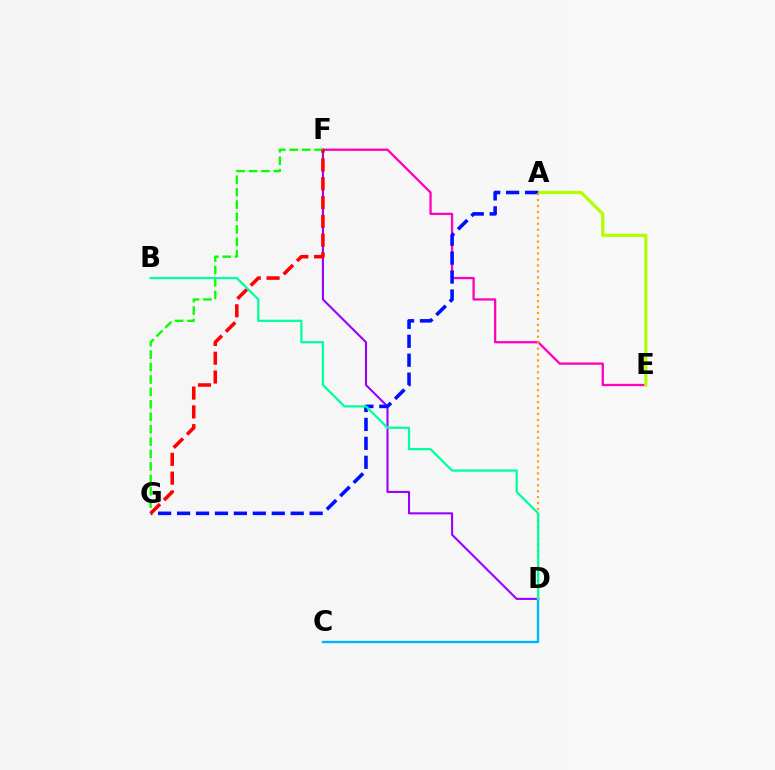{('E', 'F'): [{'color': '#ff00bd', 'line_style': 'solid', 'thickness': 1.65}], ('A', 'E'): [{'color': '#b3ff00', 'line_style': 'solid', 'thickness': 2.31}], ('D', 'F'): [{'color': '#9b00ff', 'line_style': 'solid', 'thickness': 1.5}], ('A', 'G'): [{'color': '#0010ff', 'line_style': 'dashed', 'thickness': 2.57}], ('F', 'G'): [{'color': '#08ff00', 'line_style': 'dashed', 'thickness': 1.69}, {'color': '#ff0000', 'line_style': 'dashed', 'thickness': 2.55}], ('C', 'D'): [{'color': '#00b5ff', 'line_style': 'solid', 'thickness': 1.69}], ('A', 'D'): [{'color': '#ffa500', 'line_style': 'dotted', 'thickness': 1.61}], ('B', 'D'): [{'color': '#00ff9d', 'line_style': 'solid', 'thickness': 1.63}]}